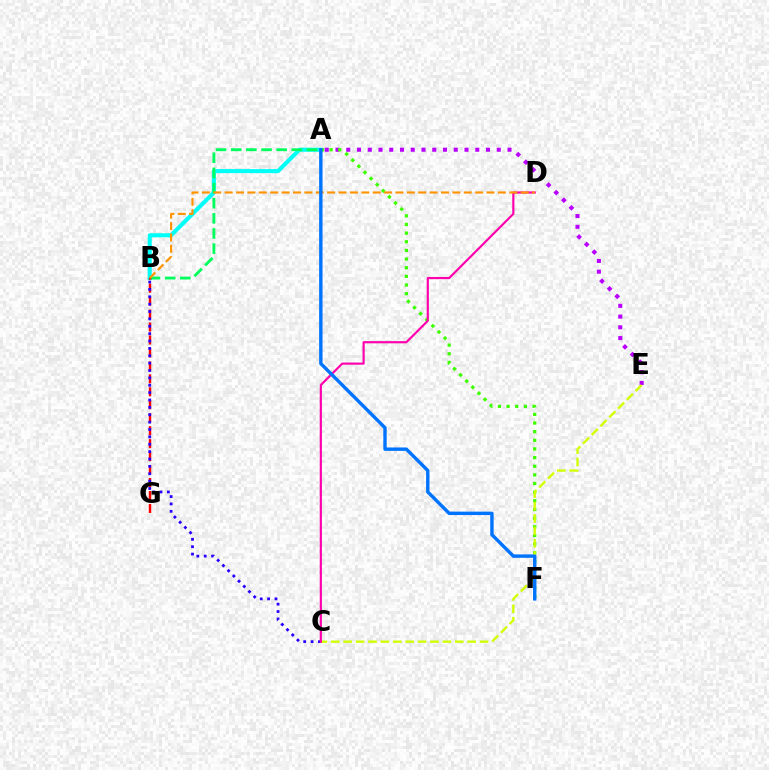{('A', 'B'): [{'color': '#00fff6', 'line_style': 'solid', 'thickness': 2.94}, {'color': '#00ff5c', 'line_style': 'dashed', 'thickness': 2.06}], ('A', 'E'): [{'color': '#b900ff', 'line_style': 'dotted', 'thickness': 2.92}], ('A', 'F'): [{'color': '#3dff00', 'line_style': 'dotted', 'thickness': 2.35}, {'color': '#0074ff', 'line_style': 'solid', 'thickness': 2.45}], ('C', 'E'): [{'color': '#d1ff00', 'line_style': 'dashed', 'thickness': 1.68}], ('B', 'G'): [{'color': '#ff0000', 'line_style': 'dashed', 'thickness': 1.76}], ('B', 'C'): [{'color': '#2500ff', 'line_style': 'dotted', 'thickness': 2.0}], ('C', 'D'): [{'color': '#ff00ac', 'line_style': 'solid', 'thickness': 1.57}], ('B', 'D'): [{'color': '#ff9400', 'line_style': 'dashed', 'thickness': 1.55}]}